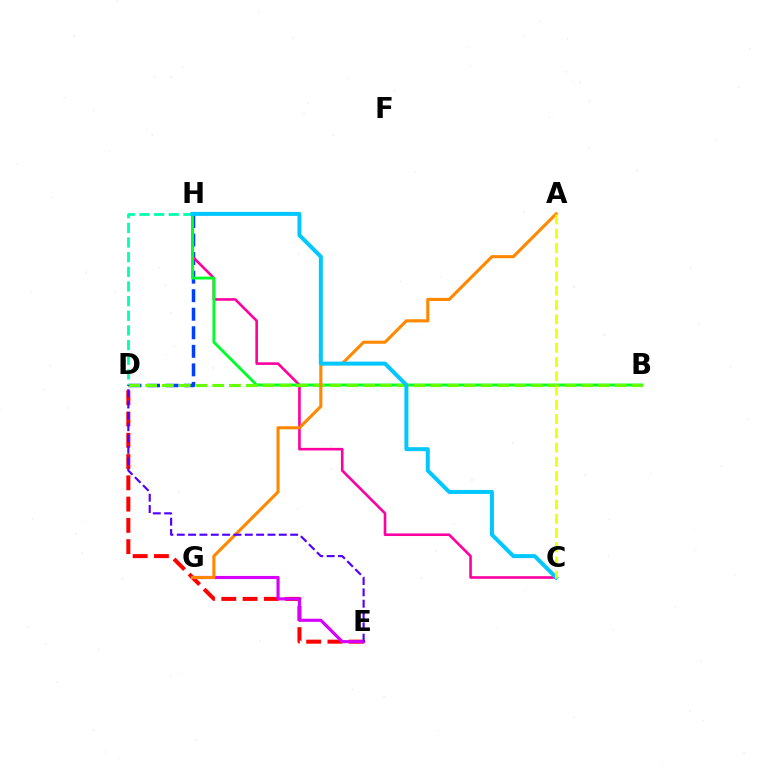{('D', 'H'): [{'color': '#003fff', 'line_style': 'dashed', 'thickness': 2.52}, {'color': '#00ffaf', 'line_style': 'dashed', 'thickness': 1.99}], ('D', 'E'): [{'color': '#ff0000', 'line_style': 'dashed', 'thickness': 2.89}, {'color': '#4f00ff', 'line_style': 'dashed', 'thickness': 1.54}], ('E', 'G'): [{'color': '#d600ff', 'line_style': 'solid', 'thickness': 2.26}], ('C', 'H'): [{'color': '#ff00a0', 'line_style': 'solid', 'thickness': 1.88}, {'color': '#00c7ff', 'line_style': 'solid', 'thickness': 2.86}], ('B', 'H'): [{'color': '#00ff27', 'line_style': 'solid', 'thickness': 2.07}], ('B', 'D'): [{'color': '#66ff00', 'line_style': 'dashed', 'thickness': 2.28}], ('A', 'G'): [{'color': '#ff8800', 'line_style': 'solid', 'thickness': 2.23}], ('A', 'C'): [{'color': '#eeff00', 'line_style': 'dashed', 'thickness': 1.94}]}